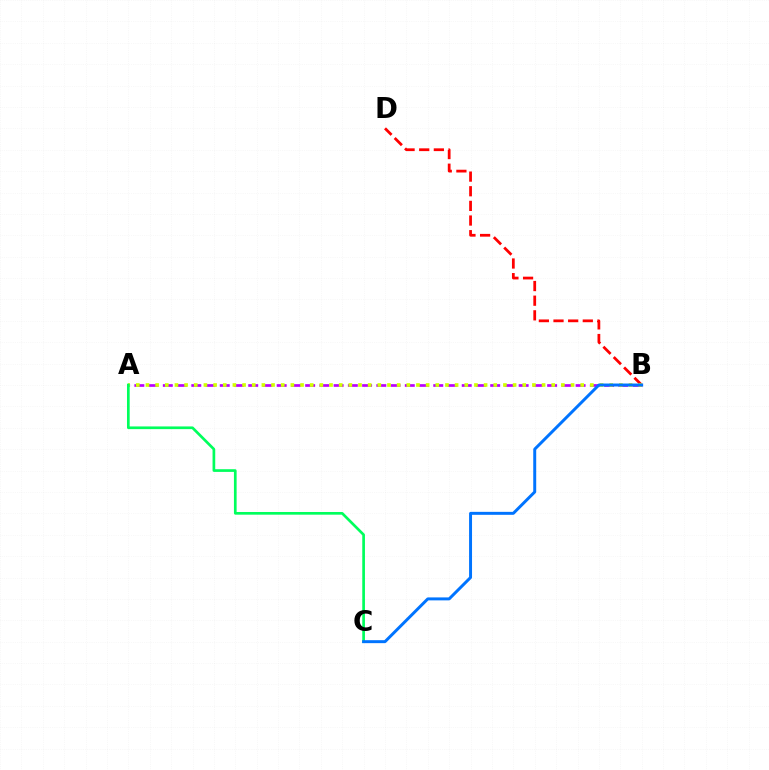{('B', 'D'): [{'color': '#ff0000', 'line_style': 'dashed', 'thickness': 1.99}], ('A', 'B'): [{'color': '#b900ff', 'line_style': 'dashed', 'thickness': 1.93}, {'color': '#d1ff00', 'line_style': 'dotted', 'thickness': 2.62}], ('A', 'C'): [{'color': '#00ff5c', 'line_style': 'solid', 'thickness': 1.93}], ('B', 'C'): [{'color': '#0074ff', 'line_style': 'solid', 'thickness': 2.13}]}